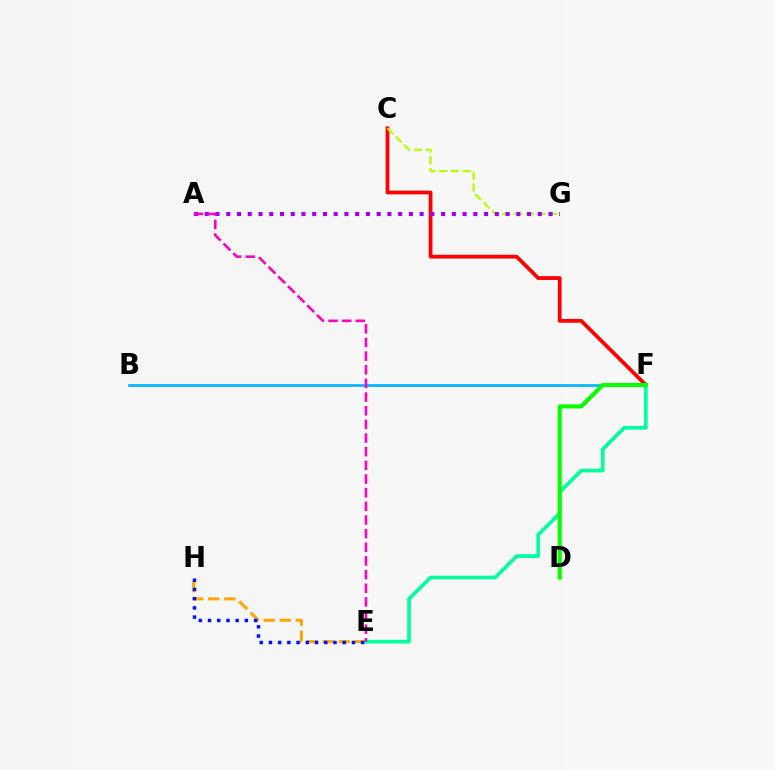{('C', 'F'): [{'color': '#ff0000', 'line_style': 'solid', 'thickness': 2.72}], ('E', 'H'): [{'color': '#ffa500', 'line_style': 'dashed', 'thickness': 2.18}, {'color': '#0010ff', 'line_style': 'dotted', 'thickness': 2.5}], ('E', 'F'): [{'color': '#00ff9d', 'line_style': 'solid', 'thickness': 2.66}], ('C', 'G'): [{'color': '#b3ff00', 'line_style': 'dashed', 'thickness': 1.59}], ('A', 'G'): [{'color': '#9b00ff', 'line_style': 'dotted', 'thickness': 2.92}], ('B', 'F'): [{'color': '#00b5ff', 'line_style': 'solid', 'thickness': 1.93}], ('A', 'E'): [{'color': '#ff00bd', 'line_style': 'dashed', 'thickness': 1.85}], ('D', 'F'): [{'color': '#08ff00', 'line_style': 'solid', 'thickness': 2.96}]}